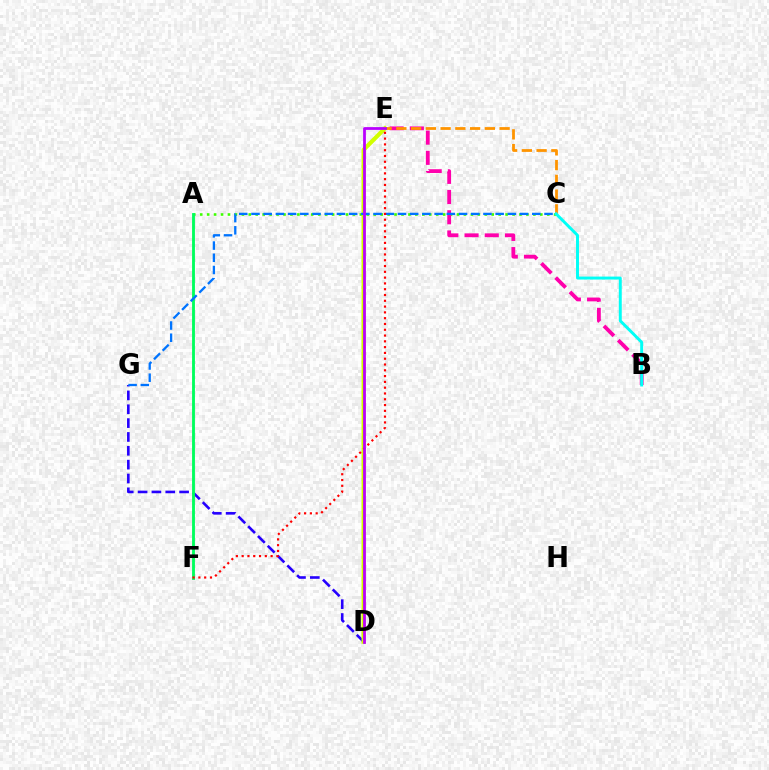{('D', 'G'): [{'color': '#2500ff', 'line_style': 'dashed', 'thickness': 1.88}], ('A', 'C'): [{'color': '#3dff00', 'line_style': 'dotted', 'thickness': 1.89}], ('D', 'E'): [{'color': '#d1ff00', 'line_style': 'solid', 'thickness': 3.0}, {'color': '#b900ff', 'line_style': 'solid', 'thickness': 1.99}], ('B', 'E'): [{'color': '#ff00ac', 'line_style': 'dashed', 'thickness': 2.74}], ('A', 'F'): [{'color': '#00ff5c', 'line_style': 'solid', 'thickness': 2.06}], ('C', 'E'): [{'color': '#ff9400', 'line_style': 'dashed', 'thickness': 2.0}], ('C', 'G'): [{'color': '#0074ff', 'line_style': 'dashed', 'thickness': 1.66}], ('E', 'F'): [{'color': '#ff0000', 'line_style': 'dotted', 'thickness': 1.57}], ('B', 'C'): [{'color': '#00fff6', 'line_style': 'solid', 'thickness': 2.12}]}